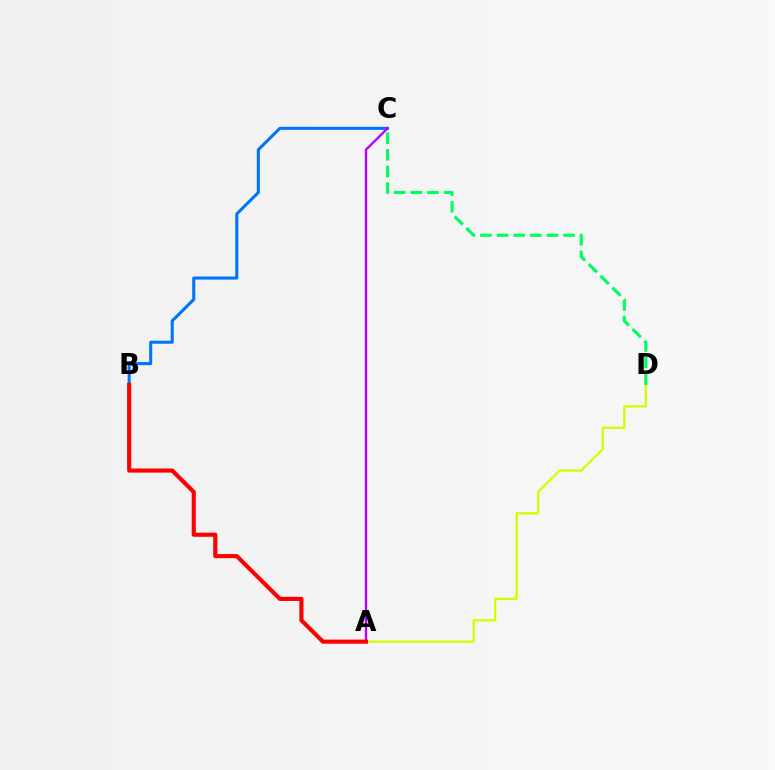{('A', 'D'): [{'color': '#d1ff00', 'line_style': 'solid', 'thickness': 1.66}], ('C', 'D'): [{'color': '#00ff5c', 'line_style': 'dashed', 'thickness': 2.26}], ('B', 'C'): [{'color': '#0074ff', 'line_style': 'solid', 'thickness': 2.21}], ('A', 'C'): [{'color': '#b900ff', 'line_style': 'solid', 'thickness': 1.68}], ('A', 'B'): [{'color': '#ff0000', 'line_style': 'solid', 'thickness': 2.97}]}